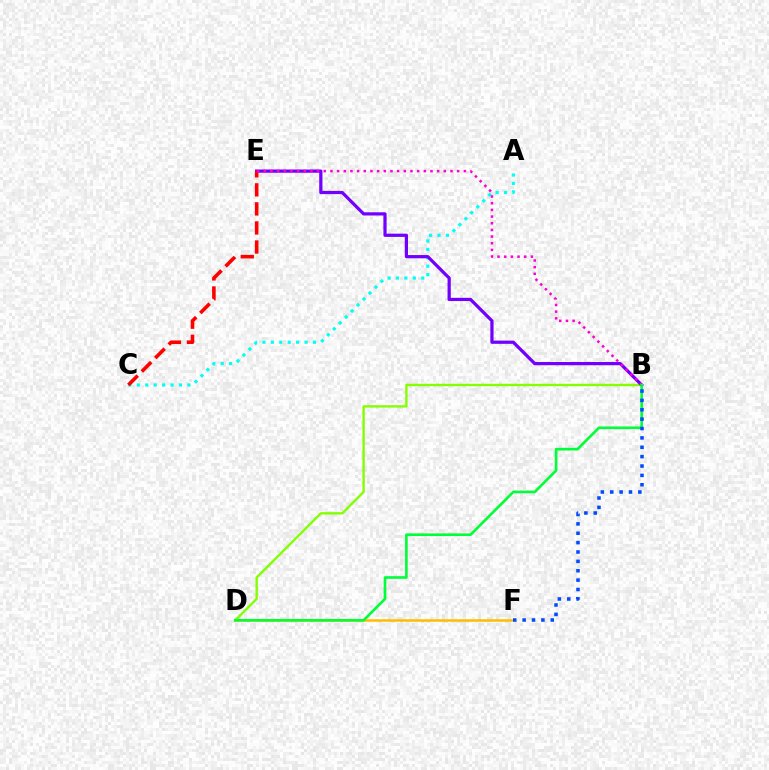{('B', 'D'): [{'color': '#84ff00', 'line_style': 'solid', 'thickness': 1.71}, {'color': '#00ff39', 'line_style': 'solid', 'thickness': 1.9}], ('A', 'C'): [{'color': '#00fff6', 'line_style': 'dotted', 'thickness': 2.29}], ('B', 'E'): [{'color': '#7200ff', 'line_style': 'solid', 'thickness': 2.33}, {'color': '#ff00cf', 'line_style': 'dotted', 'thickness': 1.81}], ('C', 'E'): [{'color': '#ff0000', 'line_style': 'dashed', 'thickness': 2.59}], ('D', 'F'): [{'color': '#ffbd00', 'line_style': 'solid', 'thickness': 1.81}], ('B', 'F'): [{'color': '#004bff', 'line_style': 'dotted', 'thickness': 2.55}]}